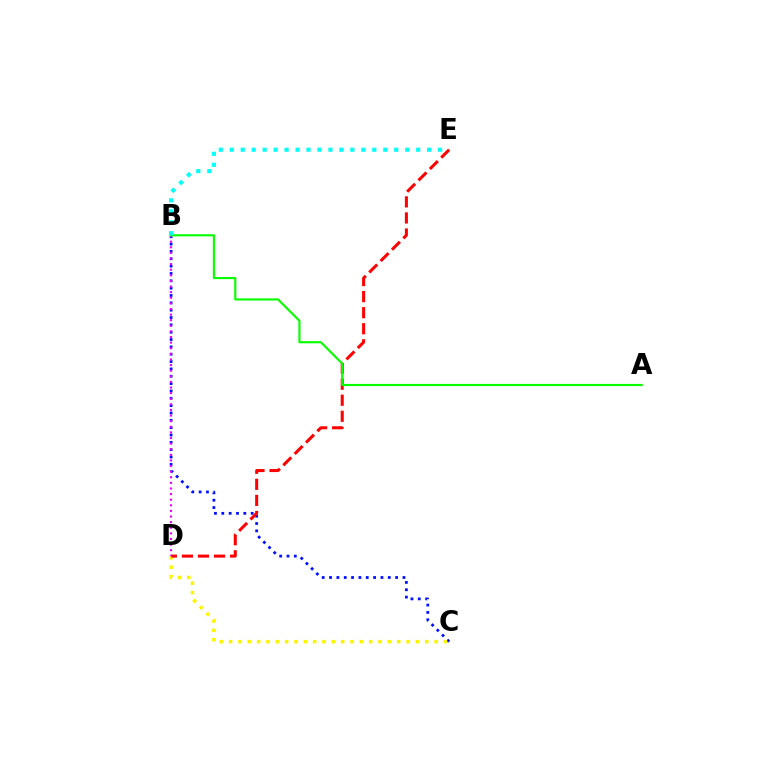{('B', 'C'): [{'color': '#0010ff', 'line_style': 'dotted', 'thickness': 2.0}], ('C', 'D'): [{'color': '#fcf500', 'line_style': 'dotted', 'thickness': 2.54}], ('D', 'E'): [{'color': '#ff0000', 'line_style': 'dashed', 'thickness': 2.18}], ('B', 'D'): [{'color': '#ee00ff', 'line_style': 'dotted', 'thickness': 1.52}], ('A', 'B'): [{'color': '#08ff00', 'line_style': 'solid', 'thickness': 1.55}], ('B', 'E'): [{'color': '#00fff6', 'line_style': 'dotted', 'thickness': 2.98}]}